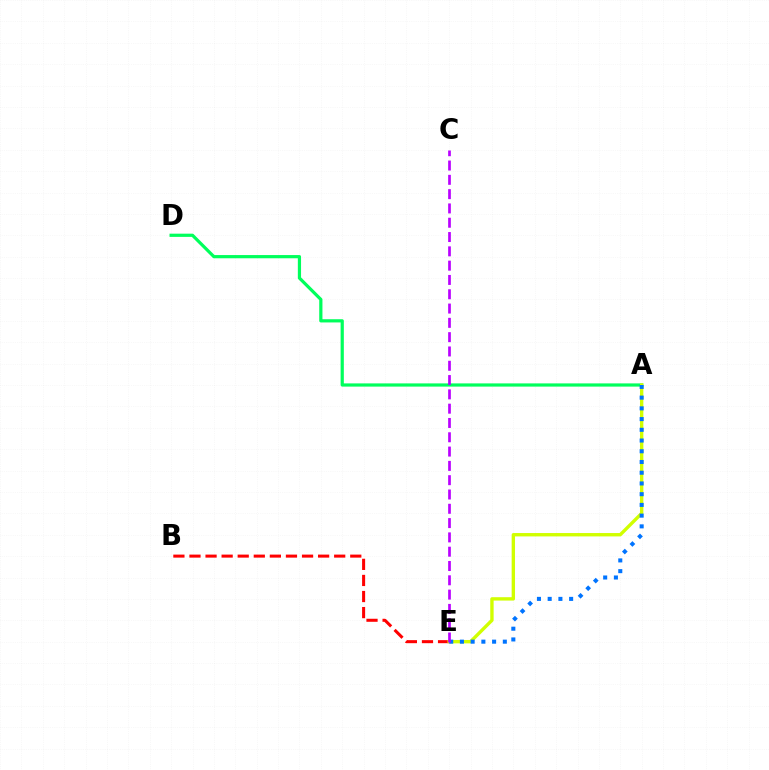{('A', 'D'): [{'color': '#00ff5c', 'line_style': 'solid', 'thickness': 2.31}], ('B', 'E'): [{'color': '#ff0000', 'line_style': 'dashed', 'thickness': 2.18}], ('A', 'E'): [{'color': '#d1ff00', 'line_style': 'solid', 'thickness': 2.43}, {'color': '#0074ff', 'line_style': 'dotted', 'thickness': 2.91}], ('C', 'E'): [{'color': '#b900ff', 'line_style': 'dashed', 'thickness': 1.94}]}